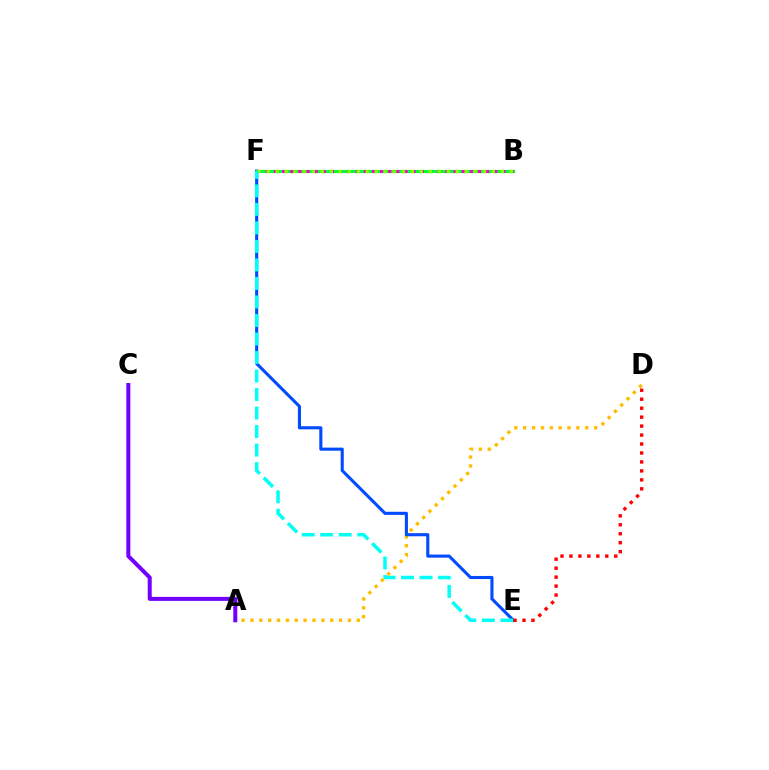{('A', 'D'): [{'color': '#ffbd00', 'line_style': 'dotted', 'thickness': 2.41}], ('A', 'C'): [{'color': '#7200ff', 'line_style': 'solid', 'thickness': 2.88}], ('E', 'F'): [{'color': '#004bff', 'line_style': 'solid', 'thickness': 2.23}, {'color': '#00fff6', 'line_style': 'dashed', 'thickness': 2.52}], ('B', 'F'): [{'color': '#00ff39', 'line_style': 'solid', 'thickness': 2.25}, {'color': '#ff00cf', 'line_style': 'dotted', 'thickness': 2.22}, {'color': '#84ff00', 'line_style': 'dotted', 'thickness': 2.45}], ('D', 'E'): [{'color': '#ff0000', 'line_style': 'dotted', 'thickness': 2.44}]}